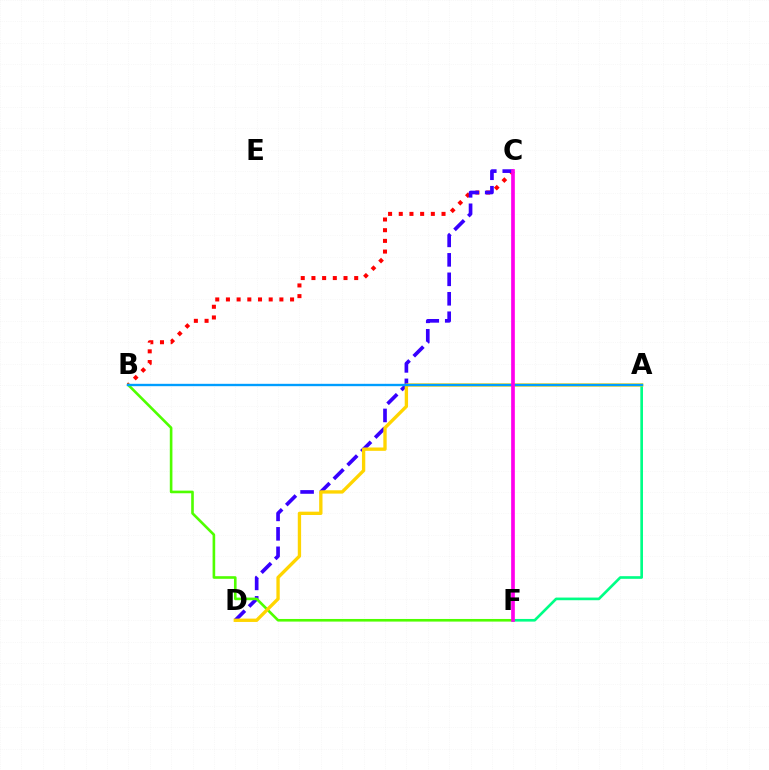{('B', 'C'): [{'color': '#ff0000', 'line_style': 'dotted', 'thickness': 2.9}], ('A', 'F'): [{'color': '#00ff86', 'line_style': 'solid', 'thickness': 1.91}], ('C', 'D'): [{'color': '#3700ff', 'line_style': 'dashed', 'thickness': 2.65}], ('B', 'F'): [{'color': '#4fff00', 'line_style': 'solid', 'thickness': 1.89}], ('A', 'D'): [{'color': '#ffd500', 'line_style': 'solid', 'thickness': 2.4}], ('A', 'B'): [{'color': '#009eff', 'line_style': 'solid', 'thickness': 1.71}], ('C', 'F'): [{'color': '#ff00ed', 'line_style': 'solid', 'thickness': 2.65}]}